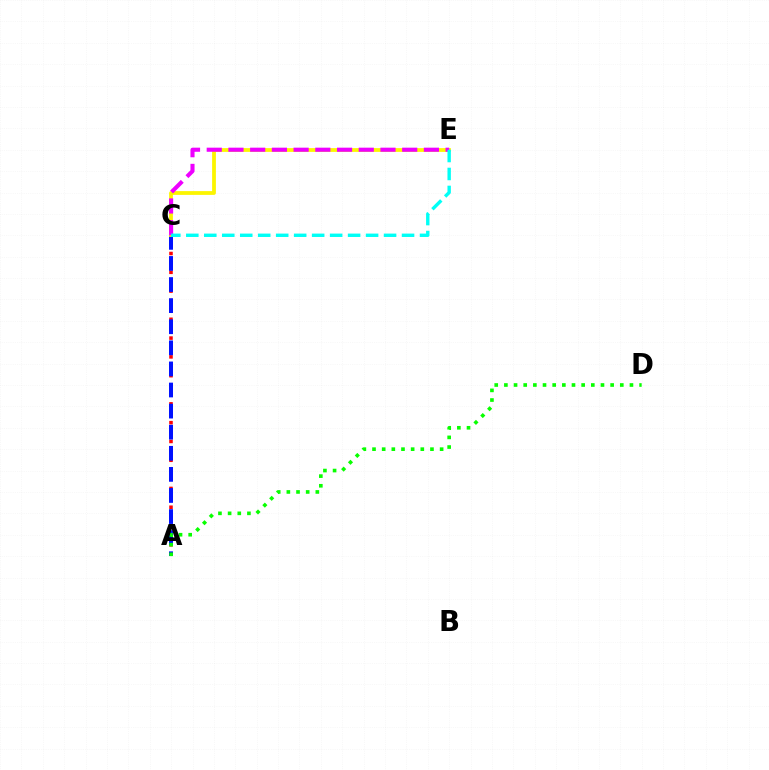{('A', 'C'): [{'color': '#ff0000', 'line_style': 'dotted', 'thickness': 2.55}, {'color': '#0010ff', 'line_style': 'dashed', 'thickness': 2.87}], ('A', 'D'): [{'color': '#08ff00', 'line_style': 'dotted', 'thickness': 2.62}], ('C', 'E'): [{'color': '#fcf500', 'line_style': 'solid', 'thickness': 2.72}, {'color': '#ee00ff', 'line_style': 'dashed', 'thickness': 2.95}, {'color': '#00fff6', 'line_style': 'dashed', 'thickness': 2.44}]}